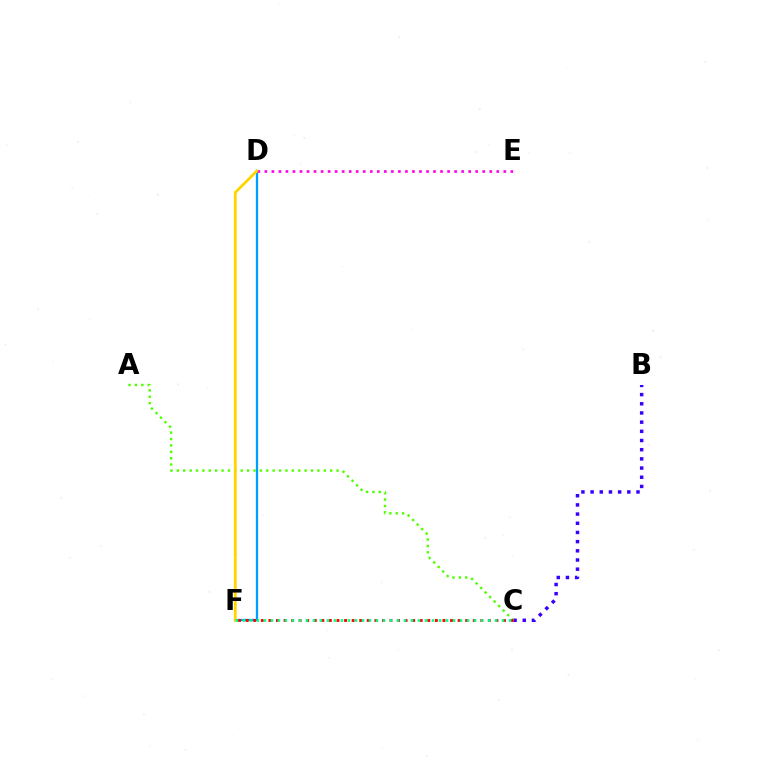{('D', 'F'): [{'color': '#009eff', 'line_style': 'solid', 'thickness': 1.64}, {'color': '#ffd500', 'line_style': 'solid', 'thickness': 2.01}], ('D', 'E'): [{'color': '#ff00ed', 'line_style': 'dotted', 'thickness': 1.91}], ('B', 'C'): [{'color': '#3700ff', 'line_style': 'dotted', 'thickness': 2.49}], ('A', 'C'): [{'color': '#4fff00', 'line_style': 'dotted', 'thickness': 1.74}], ('C', 'F'): [{'color': '#ff0000', 'line_style': 'dotted', 'thickness': 2.06}, {'color': '#00ff86', 'line_style': 'dotted', 'thickness': 1.9}]}